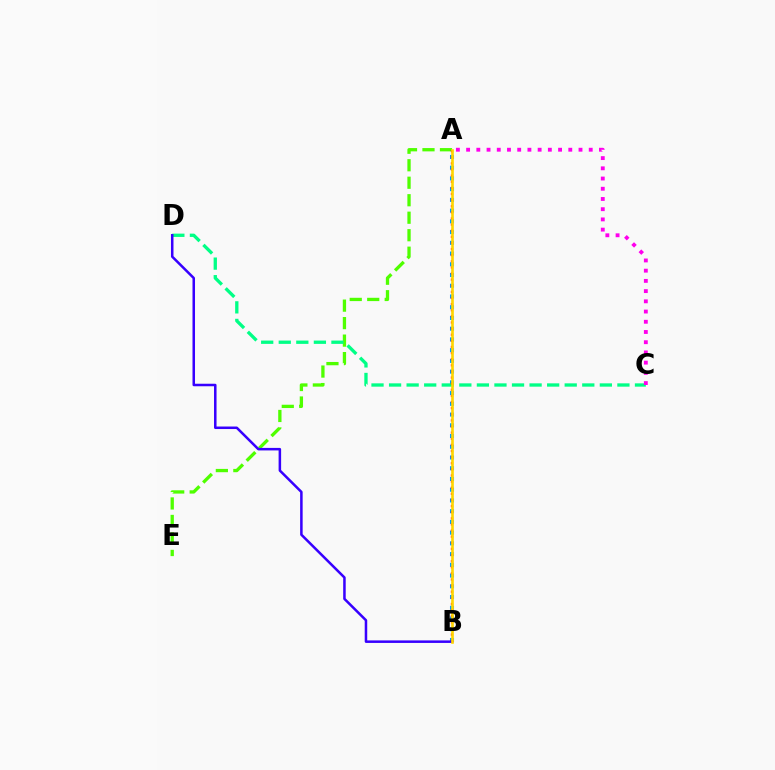{('A', 'B'): [{'color': '#009eff', 'line_style': 'dotted', 'thickness': 2.92}, {'color': '#ff0000', 'line_style': 'dotted', 'thickness': 1.66}, {'color': '#ffd500', 'line_style': 'solid', 'thickness': 1.9}], ('A', 'E'): [{'color': '#4fff00', 'line_style': 'dashed', 'thickness': 2.38}], ('C', 'D'): [{'color': '#00ff86', 'line_style': 'dashed', 'thickness': 2.39}], ('B', 'D'): [{'color': '#3700ff', 'line_style': 'solid', 'thickness': 1.81}], ('A', 'C'): [{'color': '#ff00ed', 'line_style': 'dotted', 'thickness': 2.78}]}